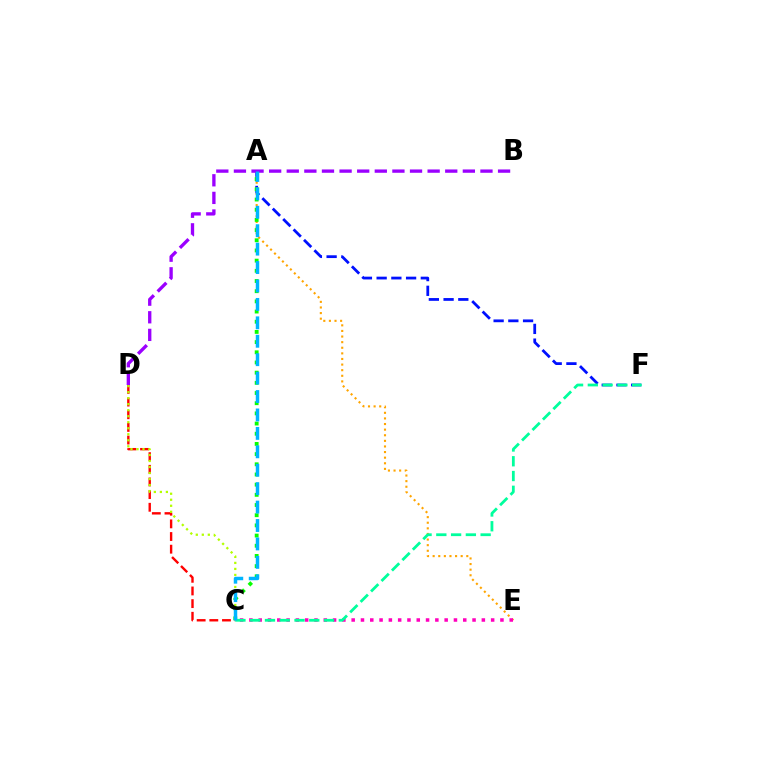{('A', 'F'): [{'color': '#0010ff', 'line_style': 'dashed', 'thickness': 2.0}], ('C', 'D'): [{'color': '#ff0000', 'line_style': 'dashed', 'thickness': 1.72}, {'color': '#b3ff00', 'line_style': 'dotted', 'thickness': 1.63}], ('A', 'E'): [{'color': '#ffa500', 'line_style': 'dotted', 'thickness': 1.52}], ('A', 'C'): [{'color': '#08ff00', 'line_style': 'dotted', 'thickness': 2.77}, {'color': '#00b5ff', 'line_style': 'dashed', 'thickness': 2.5}], ('C', 'E'): [{'color': '#ff00bd', 'line_style': 'dotted', 'thickness': 2.53}], ('C', 'F'): [{'color': '#00ff9d', 'line_style': 'dashed', 'thickness': 2.01}], ('B', 'D'): [{'color': '#9b00ff', 'line_style': 'dashed', 'thickness': 2.39}]}